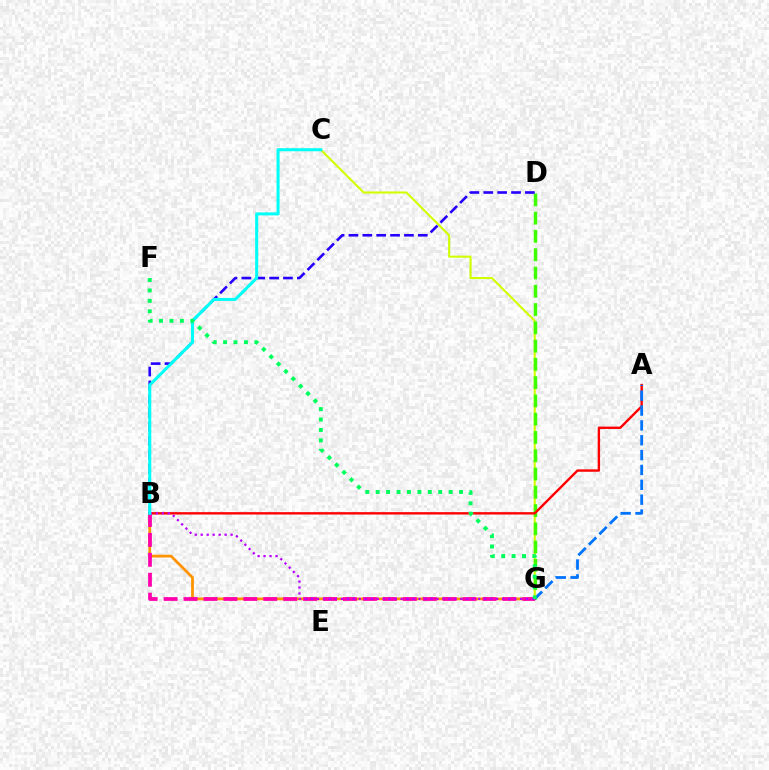{('C', 'G'): [{'color': '#d1ff00', 'line_style': 'solid', 'thickness': 1.5}], ('B', 'G'): [{'color': '#ff9400', 'line_style': 'solid', 'thickness': 2.0}, {'color': '#ff00ac', 'line_style': 'dashed', 'thickness': 2.71}, {'color': '#b900ff', 'line_style': 'dotted', 'thickness': 1.62}], ('D', 'G'): [{'color': '#3dff00', 'line_style': 'dashed', 'thickness': 2.48}], ('A', 'B'): [{'color': '#ff0000', 'line_style': 'solid', 'thickness': 1.71}], ('A', 'G'): [{'color': '#0074ff', 'line_style': 'dashed', 'thickness': 2.02}], ('B', 'D'): [{'color': '#2500ff', 'line_style': 'dashed', 'thickness': 1.88}], ('B', 'C'): [{'color': '#00fff6', 'line_style': 'solid', 'thickness': 2.19}], ('F', 'G'): [{'color': '#00ff5c', 'line_style': 'dotted', 'thickness': 2.83}]}